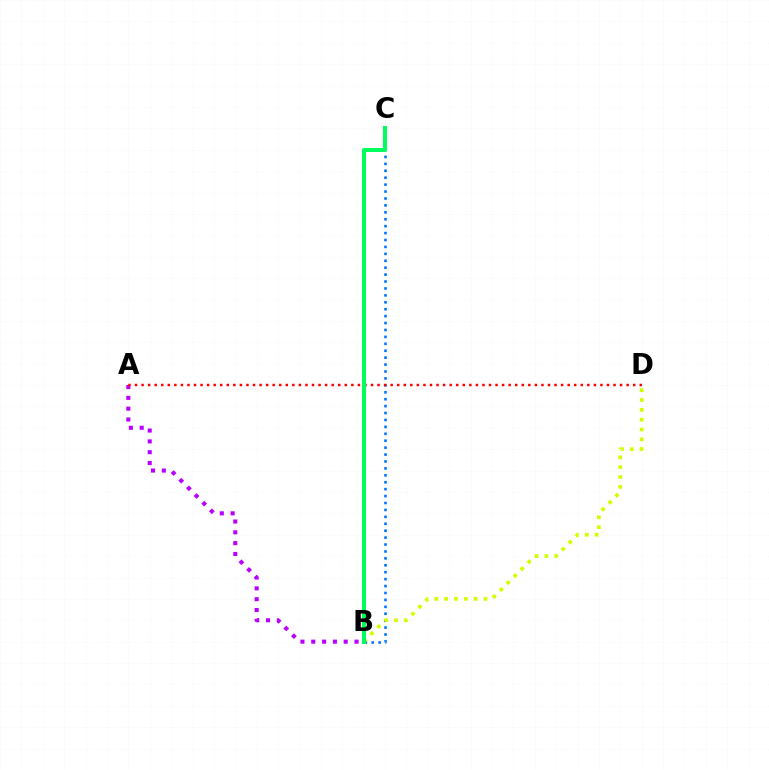{('B', 'C'): [{'color': '#0074ff', 'line_style': 'dotted', 'thickness': 1.88}, {'color': '#00ff5c', 'line_style': 'solid', 'thickness': 2.89}], ('A', 'B'): [{'color': '#b900ff', 'line_style': 'dotted', 'thickness': 2.94}], ('B', 'D'): [{'color': '#d1ff00', 'line_style': 'dotted', 'thickness': 2.67}], ('A', 'D'): [{'color': '#ff0000', 'line_style': 'dotted', 'thickness': 1.78}]}